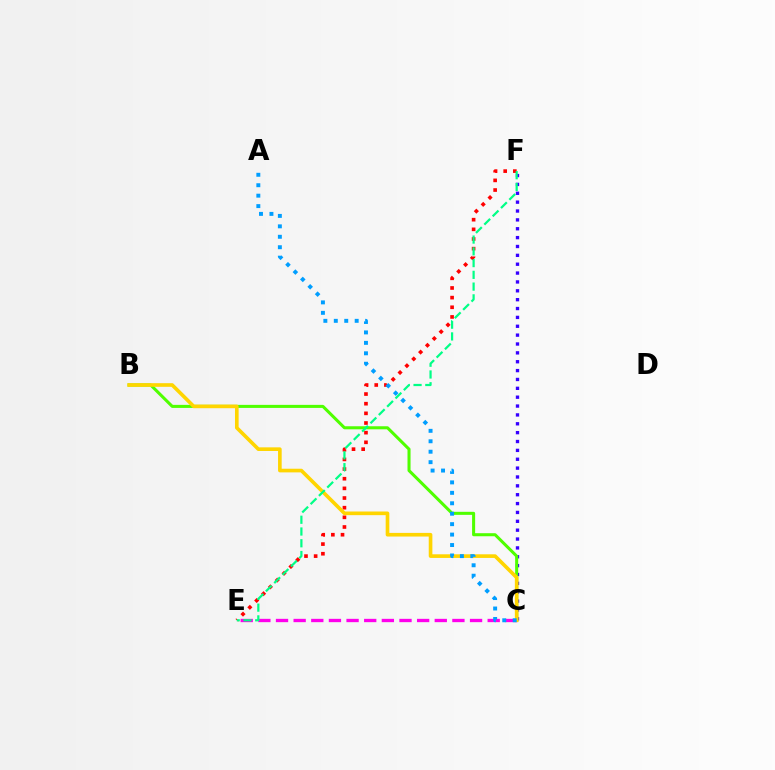{('E', 'F'): [{'color': '#ff0000', 'line_style': 'dotted', 'thickness': 2.62}, {'color': '#00ff86', 'line_style': 'dashed', 'thickness': 1.6}], ('C', 'F'): [{'color': '#3700ff', 'line_style': 'dotted', 'thickness': 2.41}], ('C', 'E'): [{'color': '#ff00ed', 'line_style': 'dashed', 'thickness': 2.4}], ('B', 'C'): [{'color': '#4fff00', 'line_style': 'solid', 'thickness': 2.19}, {'color': '#ffd500', 'line_style': 'solid', 'thickness': 2.62}], ('A', 'C'): [{'color': '#009eff', 'line_style': 'dotted', 'thickness': 2.84}]}